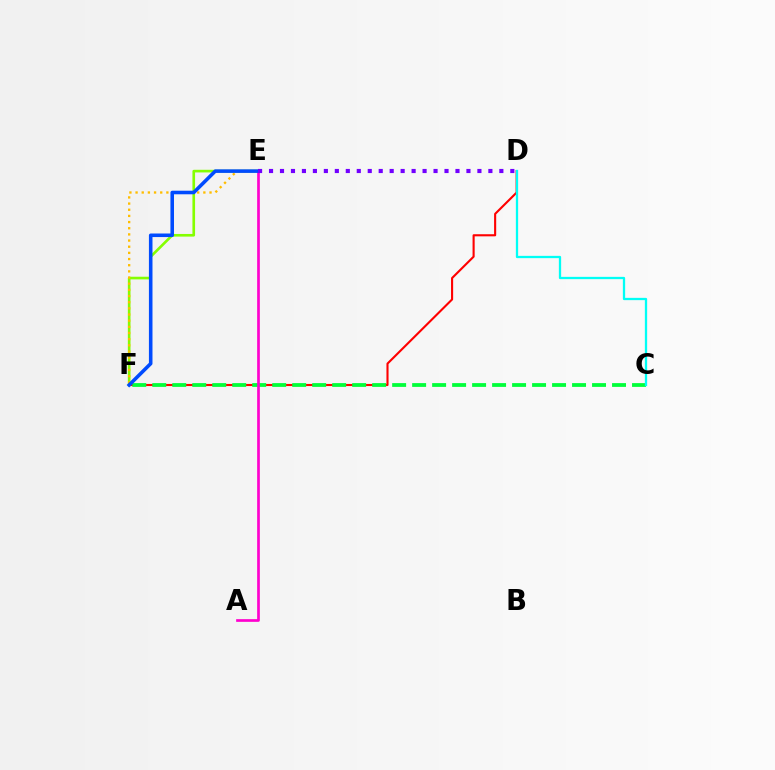{('D', 'F'): [{'color': '#ff0000', 'line_style': 'solid', 'thickness': 1.52}], ('C', 'F'): [{'color': '#00ff39', 'line_style': 'dashed', 'thickness': 2.72}], ('E', 'F'): [{'color': '#84ff00', 'line_style': 'solid', 'thickness': 1.9}, {'color': '#ffbd00', 'line_style': 'dotted', 'thickness': 1.67}, {'color': '#004bff', 'line_style': 'solid', 'thickness': 2.57}], ('C', 'D'): [{'color': '#00fff6', 'line_style': 'solid', 'thickness': 1.64}], ('A', 'E'): [{'color': '#ff00cf', 'line_style': 'solid', 'thickness': 1.94}], ('D', 'E'): [{'color': '#7200ff', 'line_style': 'dotted', 'thickness': 2.98}]}